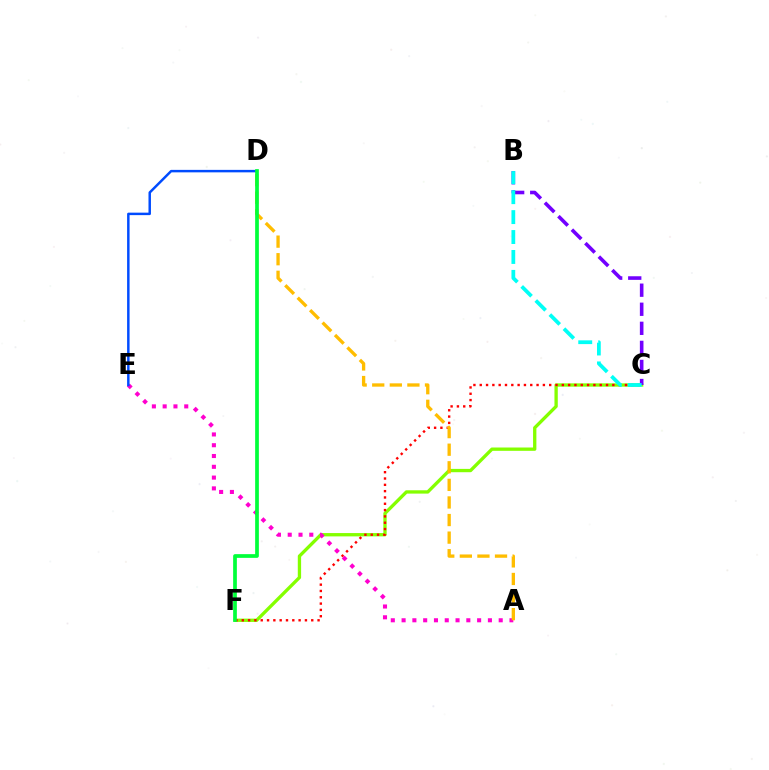{('C', 'F'): [{'color': '#84ff00', 'line_style': 'solid', 'thickness': 2.39}, {'color': '#ff0000', 'line_style': 'dotted', 'thickness': 1.72}], ('B', 'C'): [{'color': '#7200ff', 'line_style': 'dashed', 'thickness': 2.59}, {'color': '#00fff6', 'line_style': 'dashed', 'thickness': 2.71}], ('A', 'E'): [{'color': '#ff00cf', 'line_style': 'dotted', 'thickness': 2.93}], ('D', 'E'): [{'color': '#004bff', 'line_style': 'solid', 'thickness': 1.78}], ('A', 'D'): [{'color': '#ffbd00', 'line_style': 'dashed', 'thickness': 2.39}], ('D', 'F'): [{'color': '#00ff39', 'line_style': 'solid', 'thickness': 2.67}]}